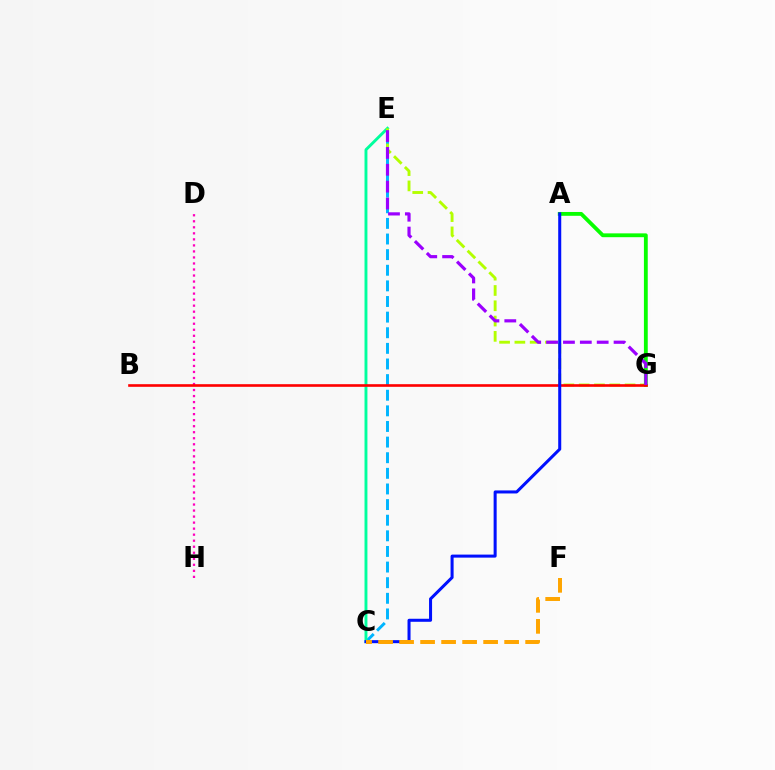{('C', 'E'): [{'color': '#00b5ff', 'line_style': 'dashed', 'thickness': 2.12}, {'color': '#00ff9d', 'line_style': 'solid', 'thickness': 2.09}], ('E', 'G'): [{'color': '#b3ff00', 'line_style': 'dashed', 'thickness': 2.08}, {'color': '#9b00ff', 'line_style': 'dashed', 'thickness': 2.29}], ('D', 'H'): [{'color': '#ff00bd', 'line_style': 'dotted', 'thickness': 1.64}], ('A', 'G'): [{'color': '#08ff00', 'line_style': 'solid', 'thickness': 2.76}], ('B', 'G'): [{'color': '#ff0000', 'line_style': 'solid', 'thickness': 1.9}], ('A', 'C'): [{'color': '#0010ff', 'line_style': 'solid', 'thickness': 2.18}], ('C', 'F'): [{'color': '#ffa500', 'line_style': 'dashed', 'thickness': 2.85}]}